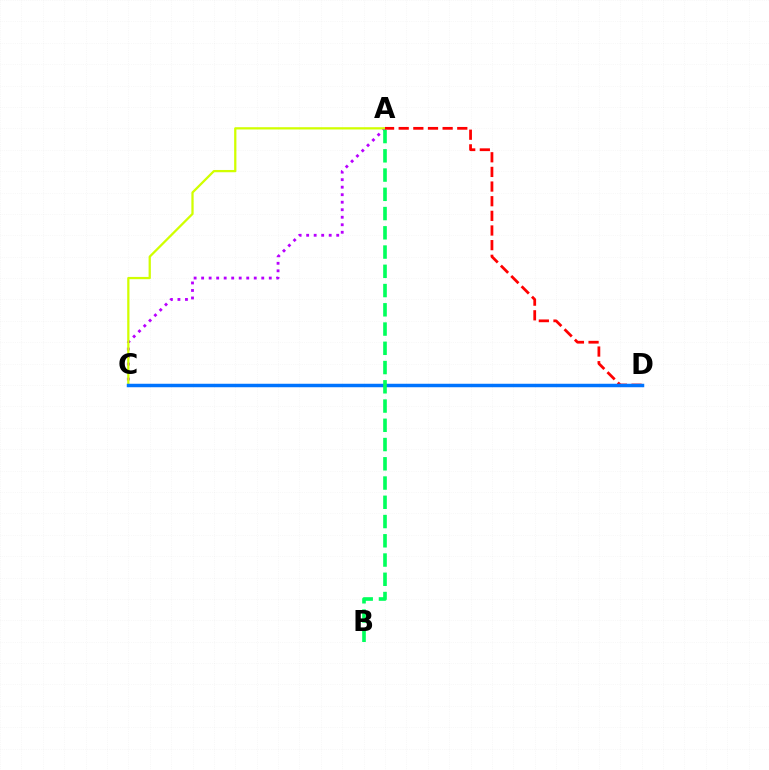{('A', 'C'): [{'color': '#b900ff', 'line_style': 'dotted', 'thickness': 2.04}, {'color': '#d1ff00', 'line_style': 'solid', 'thickness': 1.63}], ('A', 'D'): [{'color': '#ff0000', 'line_style': 'dashed', 'thickness': 1.99}], ('C', 'D'): [{'color': '#0074ff', 'line_style': 'solid', 'thickness': 2.5}], ('A', 'B'): [{'color': '#00ff5c', 'line_style': 'dashed', 'thickness': 2.61}]}